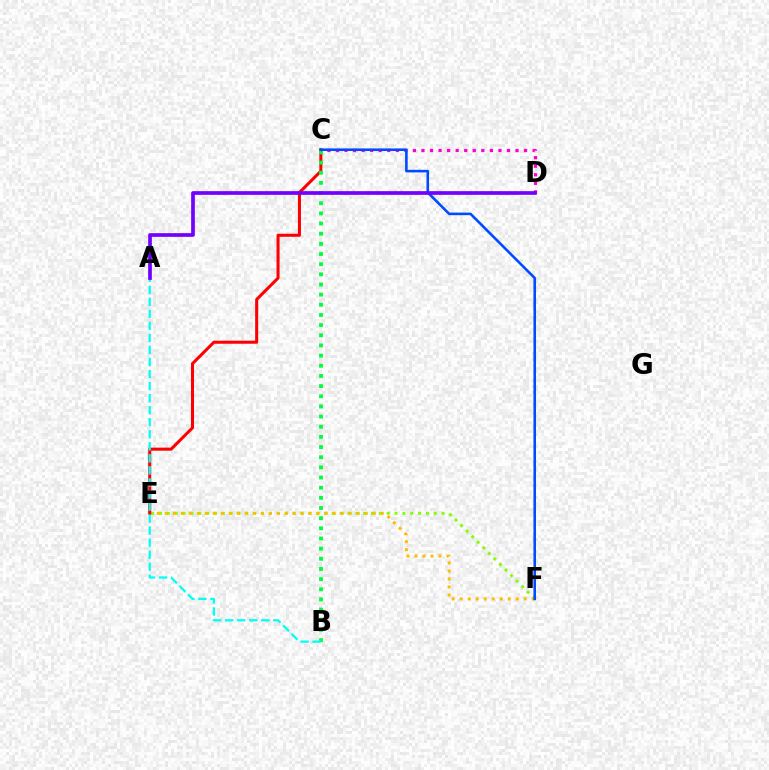{('E', 'F'): [{'color': '#84ff00', 'line_style': 'dotted', 'thickness': 2.13}, {'color': '#ffbd00', 'line_style': 'dotted', 'thickness': 2.17}], ('C', 'E'): [{'color': '#ff0000', 'line_style': 'solid', 'thickness': 2.19}], ('B', 'C'): [{'color': '#00ff39', 'line_style': 'dotted', 'thickness': 2.76}], ('C', 'D'): [{'color': '#ff00cf', 'line_style': 'dotted', 'thickness': 2.32}], ('C', 'F'): [{'color': '#004bff', 'line_style': 'solid', 'thickness': 1.86}], ('A', 'B'): [{'color': '#00fff6', 'line_style': 'dashed', 'thickness': 1.64}], ('A', 'D'): [{'color': '#7200ff', 'line_style': 'solid', 'thickness': 2.66}]}